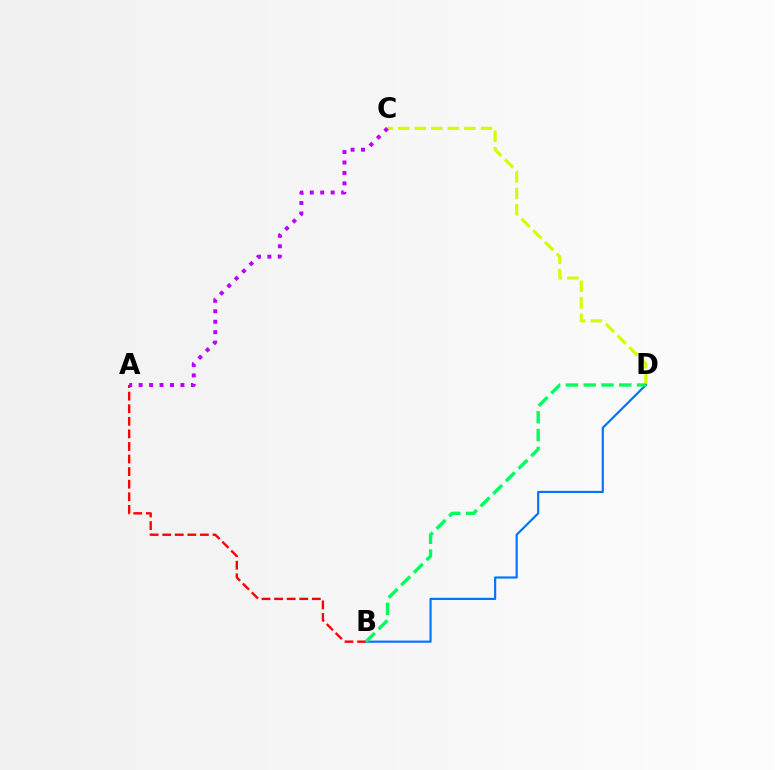{('A', 'B'): [{'color': '#ff0000', 'line_style': 'dashed', 'thickness': 1.71}], ('C', 'D'): [{'color': '#d1ff00', 'line_style': 'dashed', 'thickness': 2.25}], ('A', 'C'): [{'color': '#b900ff', 'line_style': 'dotted', 'thickness': 2.84}], ('B', 'D'): [{'color': '#0074ff', 'line_style': 'solid', 'thickness': 1.56}, {'color': '#00ff5c', 'line_style': 'dashed', 'thickness': 2.42}]}